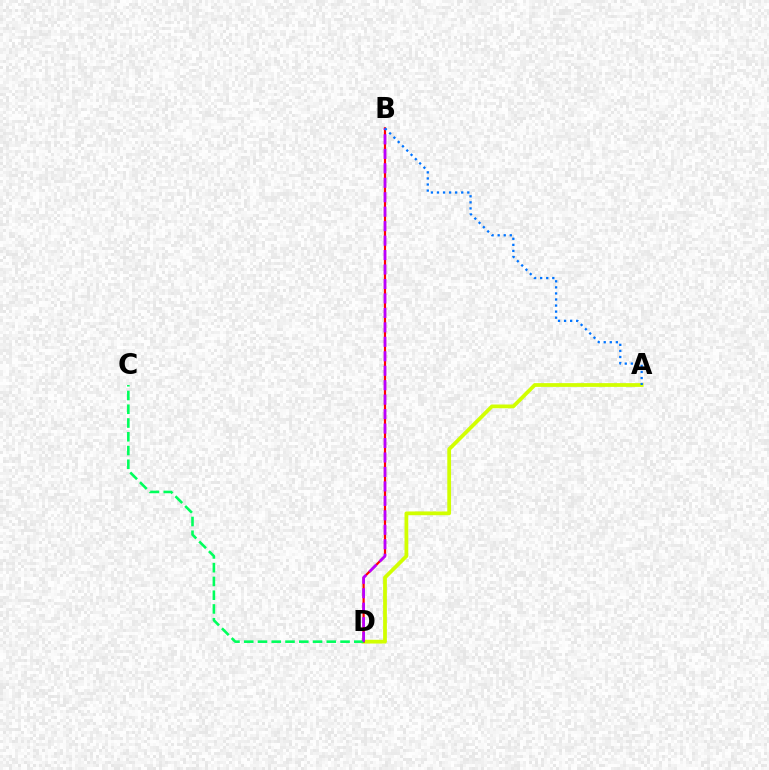{('A', 'D'): [{'color': '#d1ff00', 'line_style': 'solid', 'thickness': 2.71}], ('B', 'D'): [{'color': '#ff0000', 'line_style': 'solid', 'thickness': 1.58}, {'color': '#b900ff', 'line_style': 'dashed', 'thickness': 1.96}], ('C', 'D'): [{'color': '#00ff5c', 'line_style': 'dashed', 'thickness': 1.87}], ('A', 'B'): [{'color': '#0074ff', 'line_style': 'dotted', 'thickness': 1.65}]}